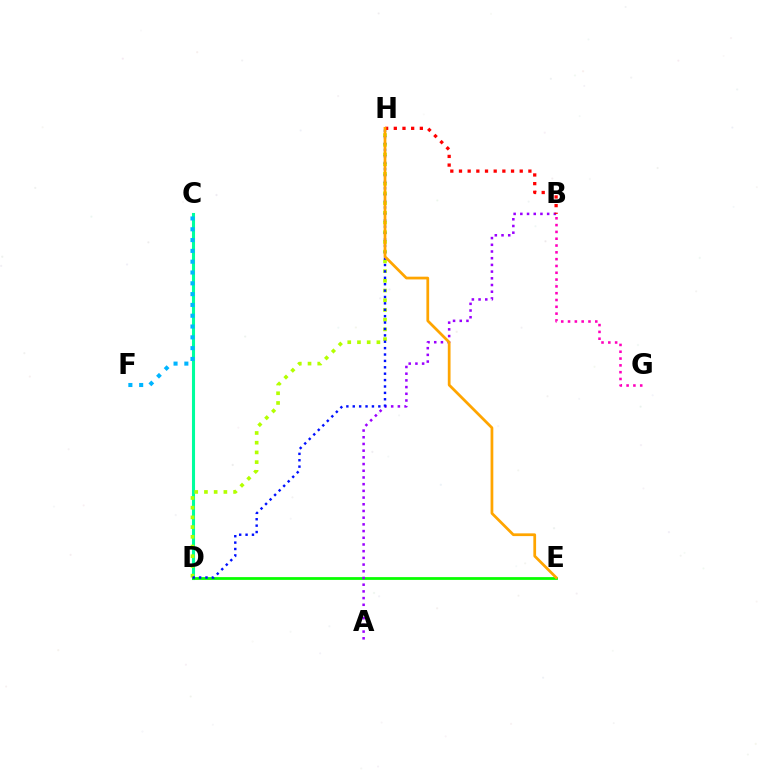{('C', 'D'): [{'color': '#00ff9d', 'line_style': 'solid', 'thickness': 2.21}], ('D', 'E'): [{'color': '#08ff00', 'line_style': 'solid', 'thickness': 2.0}], ('A', 'B'): [{'color': '#9b00ff', 'line_style': 'dotted', 'thickness': 1.82}], ('D', 'H'): [{'color': '#b3ff00', 'line_style': 'dotted', 'thickness': 2.64}, {'color': '#0010ff', 'line_style': 'dotted', 'thickness': 1.74}], ('B', 'G'): [{'color': '#ff00bd', 'line_style': 'dotted', 'thickness': 1.85}], ('B', 'H'): [{'color': '#ff0000', 'line_style': 'dotted', 'thickness': 2.36}], ('E', 'H'): [{'color': '#ffa500', 'line_style': 'solid', 'thickness': 1.97}], ('C', 'F'): [{'color': '#00b5ff', 'line_style': 'dotted', 'thickness': 2.94}]}